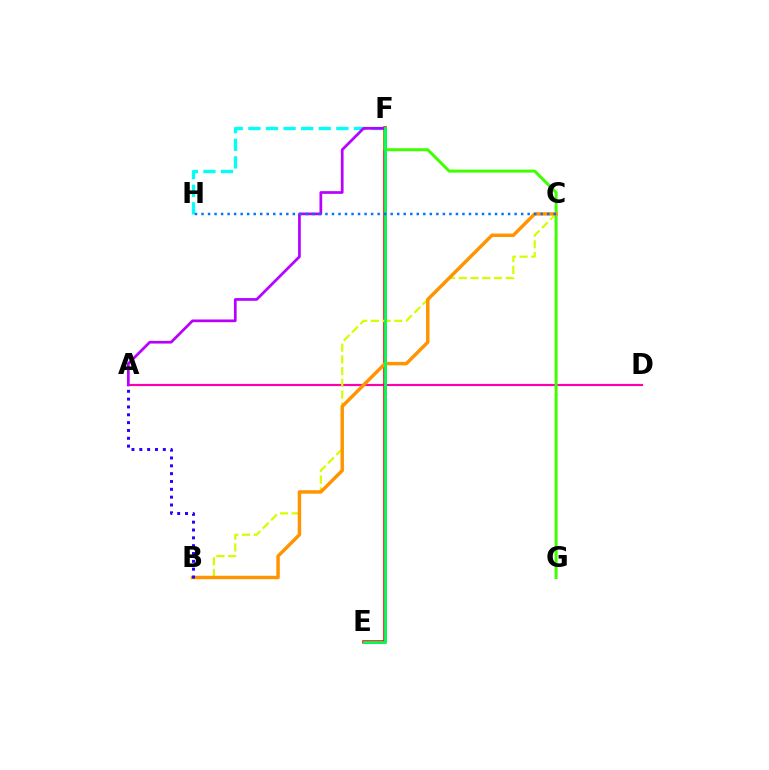{('F', 'H'): [{'color': '#00fff6', 'line_style': 'dashed', 'thickness': 2.39}], ('A', 'D'): [{'color': '#ff00ac', 'line_style': 'solid', 'thickness': 1.56}], ('E', 'F'): [{'color': '#ff0000', 'line_style': 'solid', 'thickness': 2.56}, {'color': '#00ff5c', 'line_style': 'solid', 'thickness': 2.01}], ('B', 'C'): [{'color': '#d1ff00', 'line_style': 'dashed', 'thickness': 1.59}, {'color': '#ff9400', 'line_style': 'solid', 'thickness': 2.49}], ('F', 'G'): [{'color': '#3dff00', 'line_style': 'solid', 'thickness': 2.14}], ('A', 'F'): [{'color': '#b900ff', 'line_style': 'solid', 'thickness': 1.95}], ('A', 'B'): [{'color': '#2500ff', 'line_style': 'dotted', 'thickness': 2.13}], ('C', 'H'): [{'color': '#0074ff', 'line_style': 'dotted', 'thickness': 1.77}]}